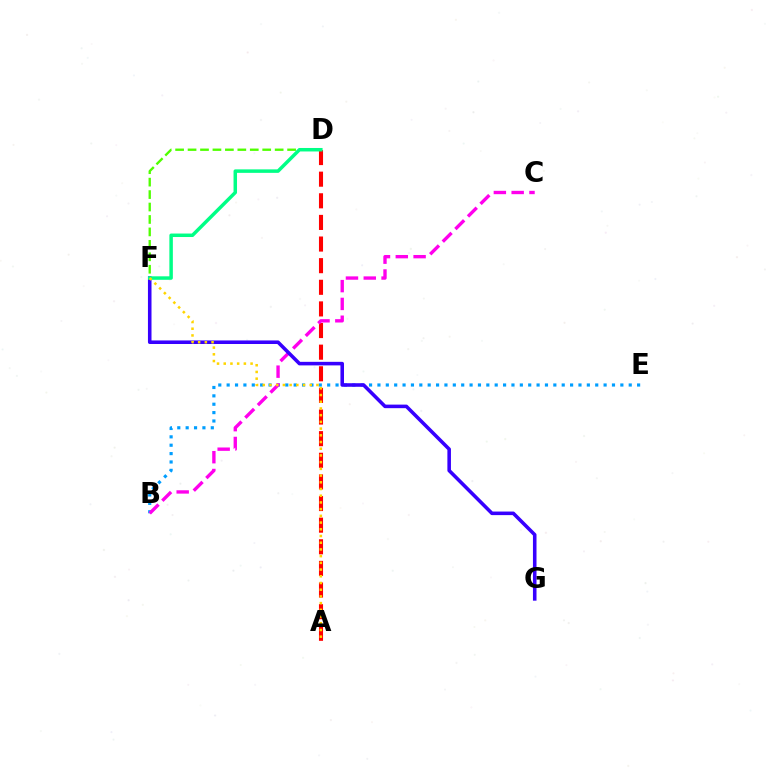{('D', 'F'): [{'color': '#4fff00', 'line_style': 'dashed', 'thickness': 1.69}, {'color': '#00ff86', 'line_style': 'solid', 'thickness': 2.51}], ('B', 'E'): [{'color': '#009eff', 'line_style': 'dotted', 'thickness': 2.28}], ('A', 'D'): [{'color': '#ff0000', 'line_style': 'dashed', 'thickness': 2.94}], ('B', 'C'): [{'color': '#ff00ed', 'line_style': 'dashed', 'thickness': 2.42}], ('F', 'G'): [{'color': '#3700ff', 'line_style': 'solid', 'thickness': 2.56}], ('A', 'F'): [{'color': '#ffd500', 'line_style': 'dotted', 'thickness': 1.82}]}